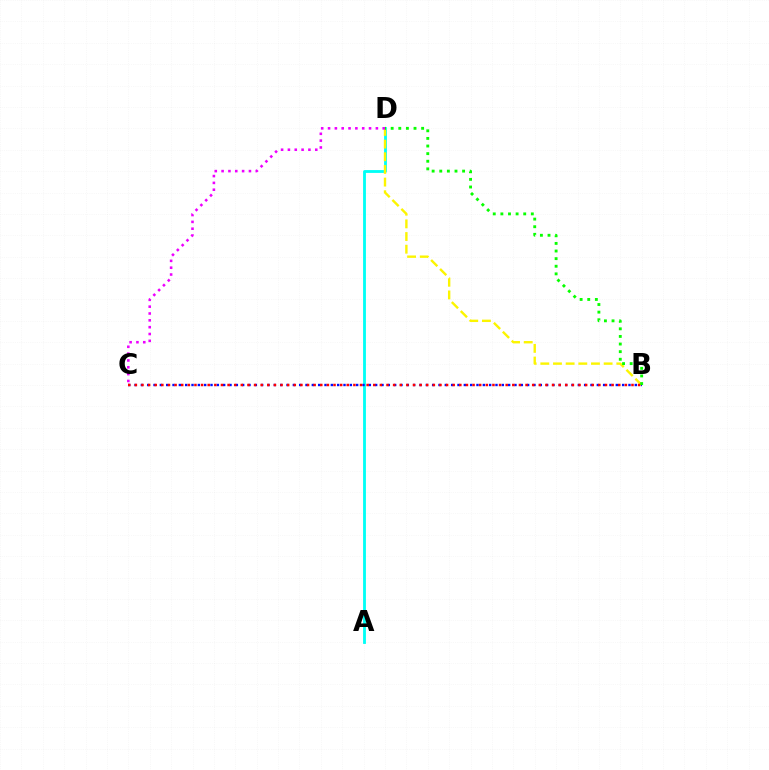{('A', 'D'): [{'color': '#00fff6', 'line_style': 'solid', 'thickness': 2.04}], ('B', 'D'): [{'color': '#fcf500', 'line_style': 'dashed', 'thickness': 1.72}, {'color': '#08ff00', 'line_style': 'dotted', 'thickness': 2.07}], ('B', 'C'): [{'color': '#0010ff', 'line_style': 'dotted', 'thickness': 1.72}, {'color': '#ff0000', 'line_style': 'dotted', 'thickness': 1.8}], ('C', 'D'): [{'color': '#ee00ff', 'line_style': 'dotted', 'thickness': 1.86}]}